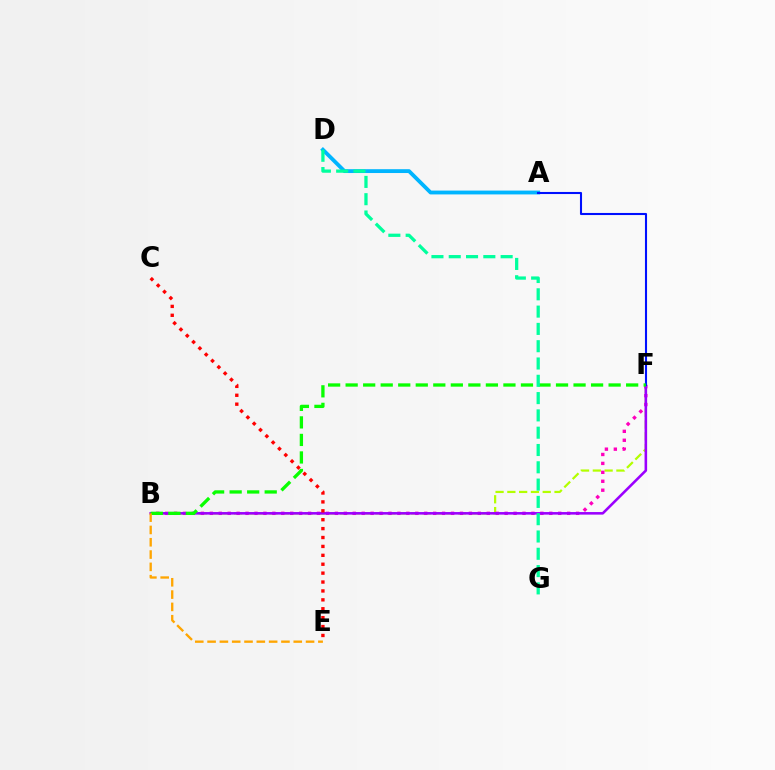{('A', 'D'): [{'color': '#00b5ff', 'line_style': 'solid', 'thickness': 2.76}], ('B', 'F'): [{'color': '#b3ff00', 'line_style': 'dashed', 'thickness': 1.6}, {'color': '#ff00bd', 'line_style': 'dotted', 'thickness': 2.43}, {'color': '#9b00ff', 'line_style': 'solid', 'thickness': 1.85}, {'color': '#08ff00', 'line_style': 'dashed', 'thickness': 2.38}], ('A', 'F'): [{'color': '#0010ff', 'line_style': 'solid', 'thickness': 1.5}], ('C', 'E'): [{'color': '#ff0000', 'line_style': 'dotted', 'thickness': 2.42}], ('D', 'G'): [{'color': '#00ff9d', 'line_style': 'dashed', 'thickness': 2.35}], ('B', 'E'): [{'color': '#ffa500', 'line_style': 'dashed', 'thickness': 1.67}]}